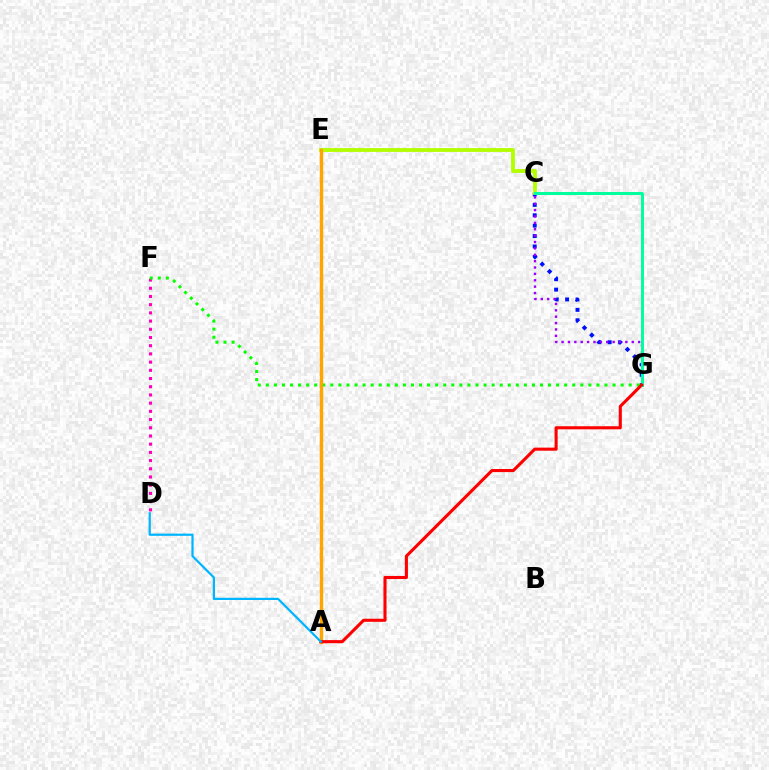{('C', 'G'): [{'color': '#0010ff', 'line_style': 'dotted', 'thickness': 2.83}, {'color': '#9b00ff', 'line_style': 'dotted', 'thickness': 1.73}, {'color': '#00ff9d', 'line_style': 'solid', 'thickness': 2.15}], ('C', 'E'): [{'color': '#b3ff00', 'line_style': 'solid', 'thickness': 2.77}], ('D', 'F'): [{'color': '#ff00bd', 'line_style': 'dotted', 'thickness': 2.23}], ('F', 'G'): [{'color': '#08ff00', 'line_style': 'dotted', 'thickness': 2.19}], ('A', 'E'): [{'color': '#ffa500', 'line_style': 'solid', 'thickness': 2.45}], ('A', 'G'): [{'color': '#ff0000', 'line_style': 'solid', 'thickness': 2.22}], ('A', 'D'): [{'color': '#00b5ff', 'line_style': 'solid', 'thickness': 1.59}]}